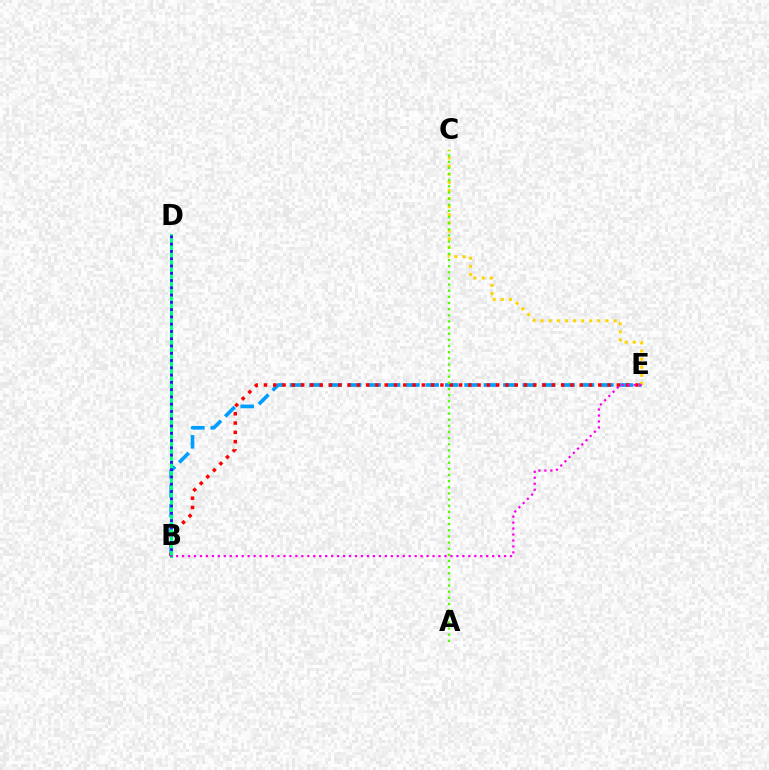{('B', 'E'): [{'color': '#009eff', 'line_style': 'dashed', 'thickness': 2.63}, {'color': '#ff0000', 'line_style': 'dotted', 'thickness': 2.52}, {'color': '#ff00ed', 'line_style': 'dotted', 'thickness': 1.62}], ('B', 'D'): [{'color': '#00ff86', 'line_style': 'solid', 'thickness': 2.21}, {'color': '#3700ff', 'line_style': 'dotted', 'thickness': 1.98}], ('C', 'E'): [{'color': '#ffd500', 'line_style': 'dotted', 'thickness': 2.2}], ('A', 'C'): [{'color': '#4fff00', 'line_style': 'dotted', 'thickness': 1.67}]}